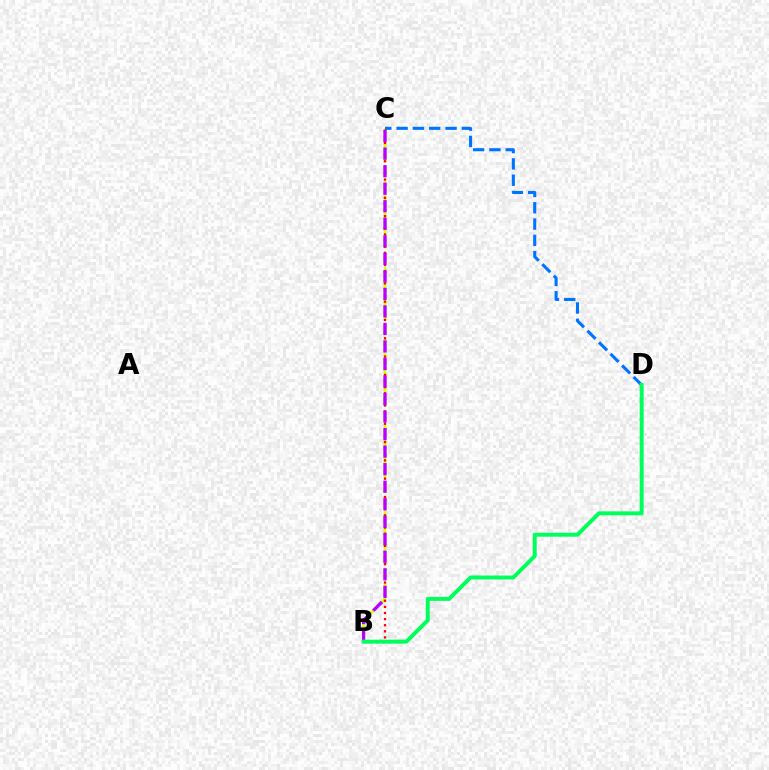{('B', 'C'): [{'color': '#d1ff00', 'line_style': 'dashed', 'thickness': 1.95}, {'color': '#ff0000', 'line_style': 'dotted', 'thickness': 1.66}, {'color': '#b900ff', 'line_style': 'dashed', 'thickness': 2.38}], ('C', 'D'): [{'color': '#0074ff', 'line_style': 'dashed', 'thickness': 2.22}], ('B', 'D'): [{'color': '#00ff5c', 'line_style': 'solid', 'thickness': 2.85}]}